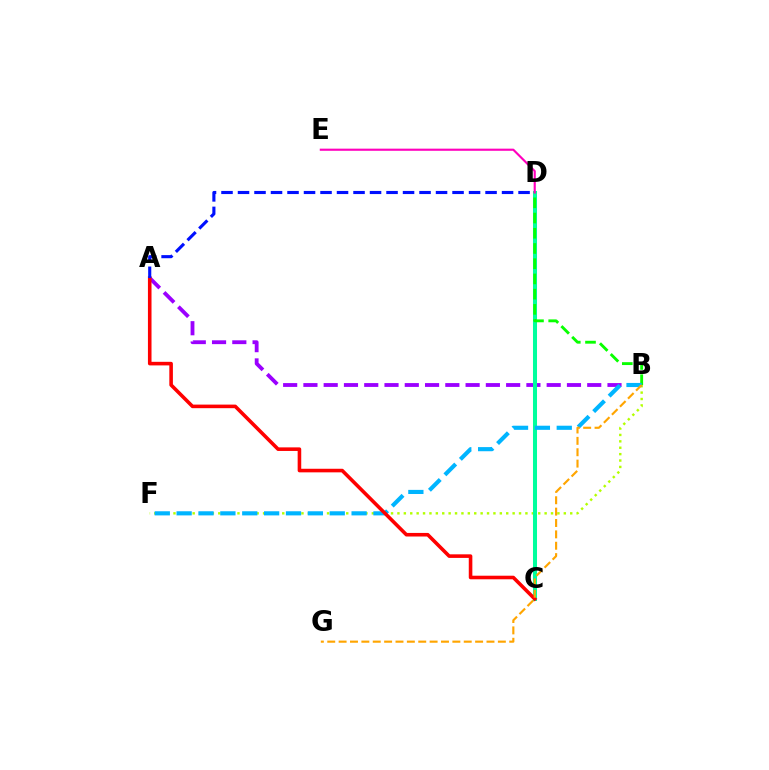{('B', 'F'): [{'color': '#b3ff00', 'line_style': 'dotted', 'thickness': 1.74}, {'color': '#00b5ff', 'line_style': 'dashed', 'thickness': 2.97}], ('A', 'B'): [{'color': '#9b00ff', 'line_style': 'dashed', 'thickness': 2.75}], ('C', 'D'): [{'color': '#00ff9d', 'line_style': 'solid', 'thickness': 2.9}], ('B', 'D'): [{'color': '#08ff00', 'line_style': 'dashed', 'thickness': 2.07}], ('A', 'C'): [{'color': '#ff0000', 'line_style': 'solid', 'thickness': 2.58}], ('A', 'D'): [{'color': '#0010ff', 'line_style': 'dashed', 'thickness': 2.24}], ('B', 'G'): [{'color': '#ffa500', 'line_style': 'dashed', 'thickness': 1.55}], ('D', 'E'): [{'color': '#ff00bd', 'line_style': 'solid', 'thickness': 1.54}]}